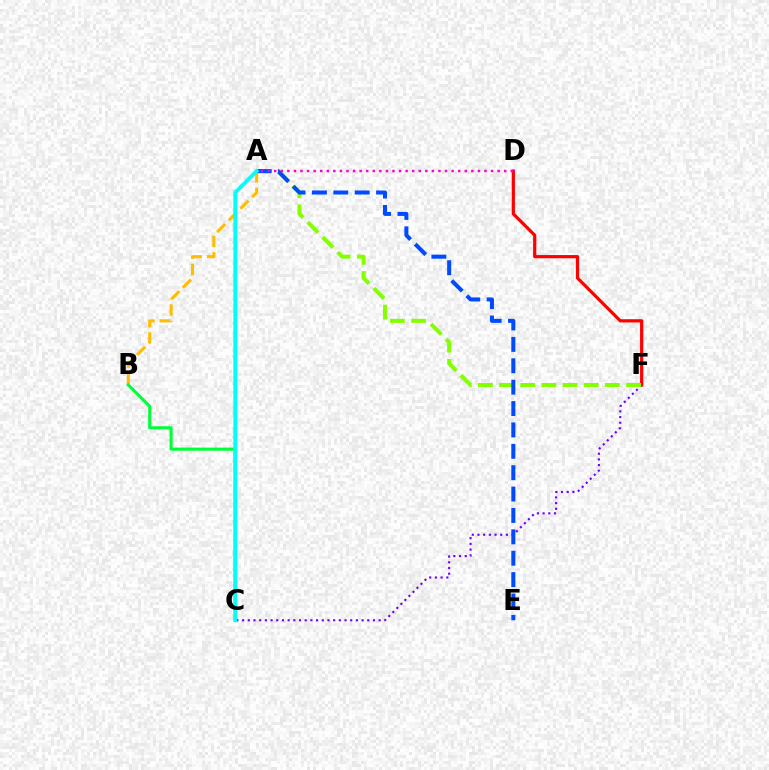{('C', 'F'): [{'color': '#7200ff', 'line_style': 'dotted', 'thickness': 1.55}], ('A', 'B'): [{'color': '#ffbd00', 'line_style': 'dashed', 'thickness': 2.24}], ('D', 'F'): [{'color': '#ff0000', 'line_style': 'solid', 'thickness': 2.31}], ('A', 'F'): [{'color': '#84ff00', 'line_style': 'dashed', 'thickness': 2.88}], ('B', 'C'): [{'color': '#00ff39', 'line_style': 'solid', 'thickness': 2.22}], ('A', 'E'): [{'color': '#004bff', 'line_style': 'dashed', 'thickness': 2.9}], ('A', 'C'): [{'color': '#00fff6', 'line_style': 'solid', 'thickness': 2.78}], ('A', 'D'): [{'color': '#ff00cf', 'line_style': 'dotted', 'thickness': 1.79}]}